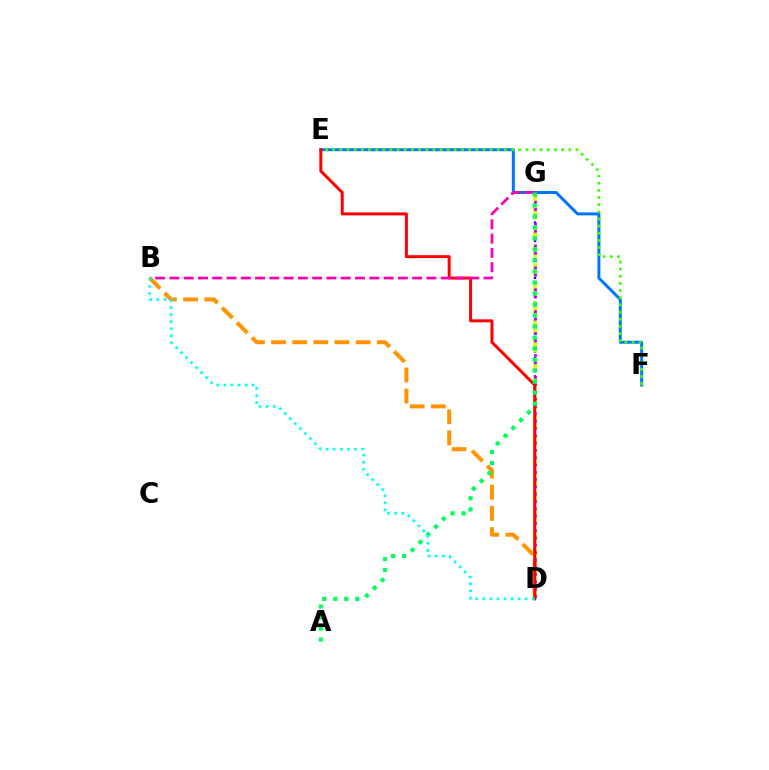{('B', 'D'): [{'color': '#ff9400', 'line_style': 'dashed', 'thickness': 2.87}, {'color': '#00fff6', 'line_style': 'dotted', 'thickness': 1.92}], ('D', 'G'): [{'color': '#2500ff', 'line_style': 'dotted', 'thickness': 1.67}, {'color': '#d1ff00', 'line_style': 'dashed', 'thickness': 2.58}, {'color': '#b900ff', 'line_style': 'dotted', 'thickness': 1.98}], ('E', 'F'): [{'color': '#0074ff', 'line_style': 'solid', 'thickness': 2.14}, {'color': '#3dff00', 'line_style': 'dotted', 'thickness': 1.94}], ('D', 'E'): [{'color': '#ff0000', 'line_style': 'solid', 'thickness': 2.15}], ('B', 'G'): [{'color': '#ff00ac', 'line_style': 'dashed', 'thickness': 1.94}], ('A', 'G'): [{'color': '#00ff5c', 'line_style': 'dotted', 'thickness': 2.99}]}